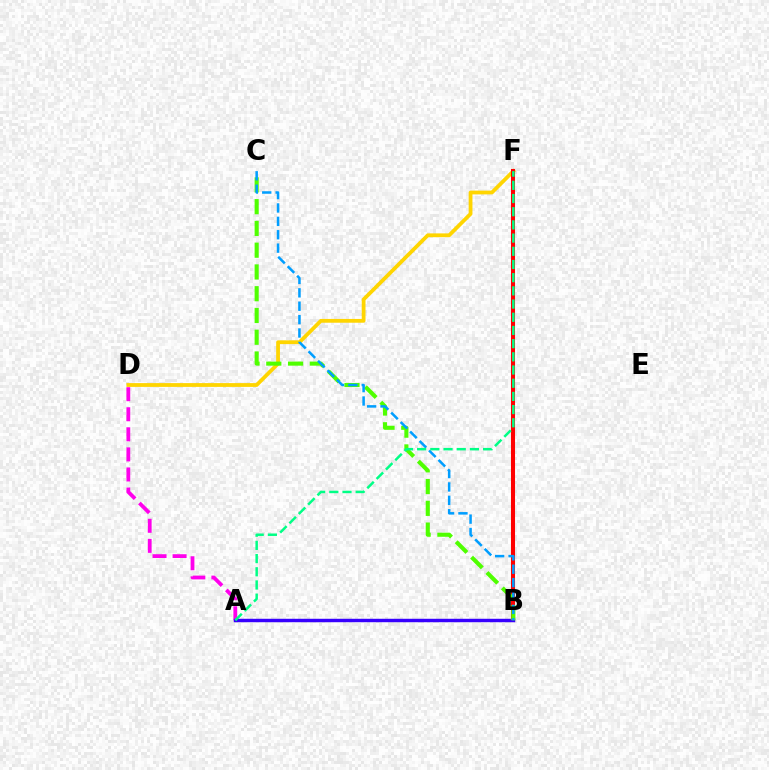{('A', 'D'): [{'color': '#ff00ed', 'line_style': 'dashed', 'thickness': 2.73}], ('D', 'F'): [{'color': '#ffd500', 'line_style': 'solid', 'thickness': 2.73}], ('B', 'F'): [{'color': '#ff0000', 'line_style': 'solid', 'thickness': 2.92}], ('A', 'B'): [{'color': '#3700ff', 'line_style': 'solid', 'thickness': 2.48}], ('B', 'C'): [{'color': '#4fff00', 'line_style': 'dashed', 'thickness': 2.96}, {'color': '#009eff', 'line_style': 'dashed', 'thickness': 1.82}], ('A', 'F'): [{'color': '#00ff86', 'line_style': 'dashed', 'thickness': 1.79}]}